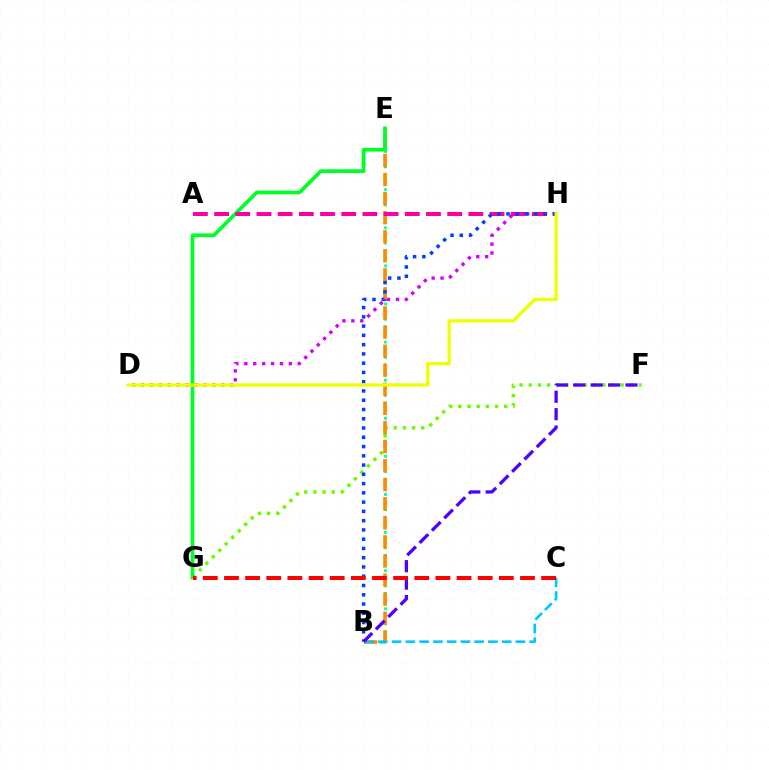{('B', 'E'): [{'color': '#00ffaf', 'line_style': 'dotted', 'thickness': 2.07}, {'color': '#ff8800', 'line_style': 'dashed', 'thickness': 2.59}], ('F', 'G'): [{'color': '#66ff00', 'line_style': 'dotted', 'thickness': 2.5}], ('D', 'H'): [{'color': '#d600ff', 'line_style': 'dotted', 'thickness': 2.42}, {'color': '#eeff00', 'line_style': 'solid', 'thickness': 2.36}], ('B', 'C'): [{'color': '#00c7ff', 'line_style': 'dashed', 'thickness': 1.87}], ('E', 'G'): [{'color': '#00ff27', 'line_style': 'solid', 'thickness': 2.69}], ('A', 'H'): [{'color': '#ff00a0', 'line_style': 'dashed', 'thickness': 2.88}], ('B', 'H'): [{'color': '#003fff', 'line_style': 'dotted', 'thickness': 2.52}], ('B', 'F'): [{'color': '#4f00ff', 'line_style': 'dashed', 'thickness': 2.37}], ('C', 'G'): [{'color': '#ff0000', 'line_style': 'dashed', 'thickness': 2.87}]}